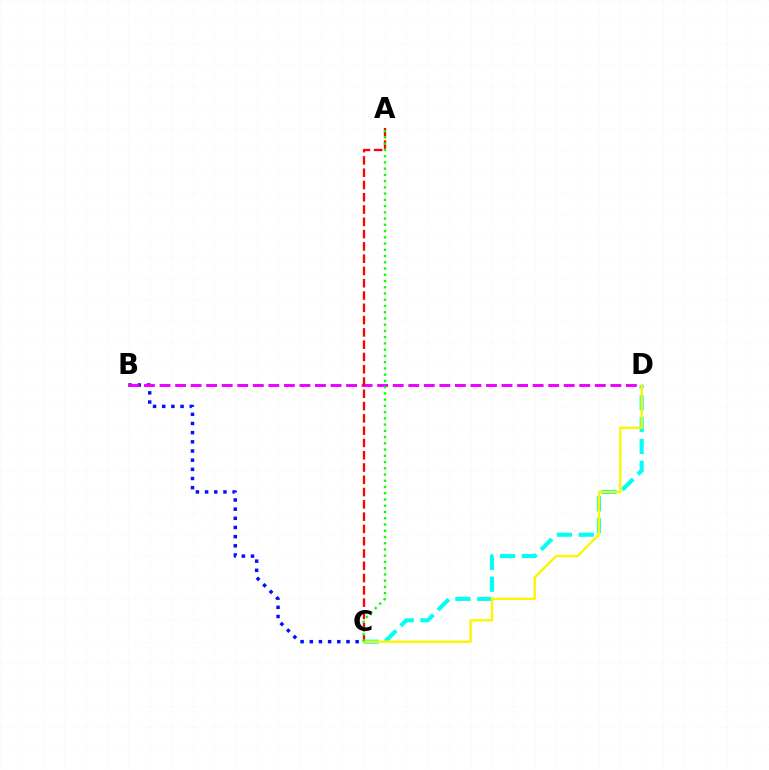{('B', 'C'): [{'color': '#0010ff', 'line_style': 'dotted', 'thickness': 2.49}], ('B', 'D'): [{'color': '#ee00ff', 'line_style': 'dashed', 'thickness': 2.11}], ('A', 'C'): [{'color': '#ff0000', 'line_style': 'dashed', 'thickness': 1.67}, {'color': '#08ff00', 'line_style': 'dotted', 'thickness': 1.7}], ('C', 'D'): [{'color': '#00fff6', 'line_style': 'dashed', 'thickness': 2.97}, {'color': '#fcf500', 'line_style': 'solid', 'thickness': 1.7}]}